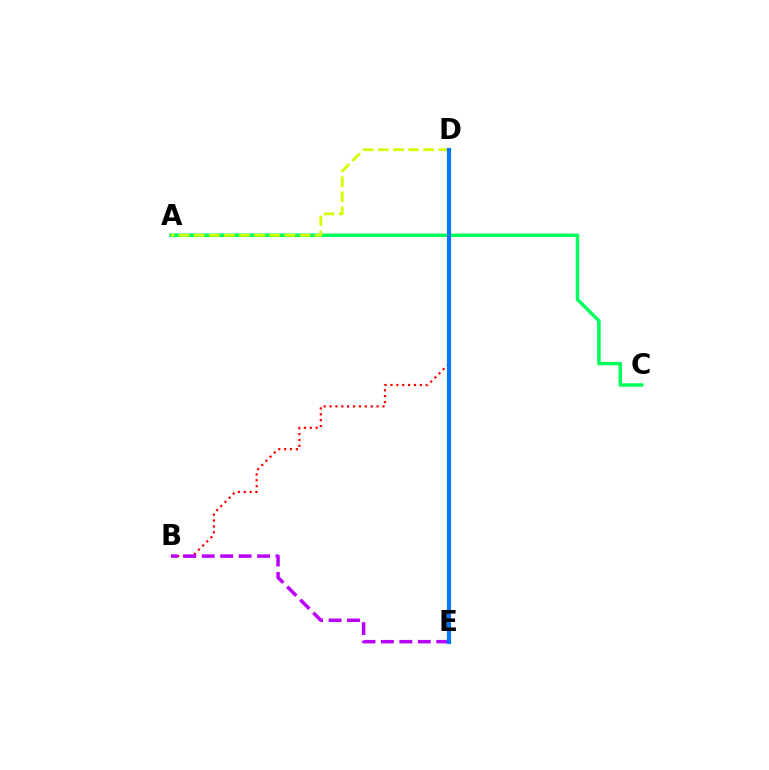{('B', 'D'): [{'color': '#ff0000', 'line_style': 'dotted', 'thickness': 1.6}], ('A', 'C'): [{'color': '#00ff5c', 'line_style': 'solid', 'thickness': 2.5}], ('A', 'D'): [{'color': '#d1ff00', 'line_style': 'dashed', 'thickness': 2.06}], ('B', 'E'): [{'color': '#b900ff', 'line_style': 'dashed', 'thickness': 2.5}], ('D', 'E'): [{'color': '#0074ff', 'line_style': 'solid', 'thickness': 2.99}]}